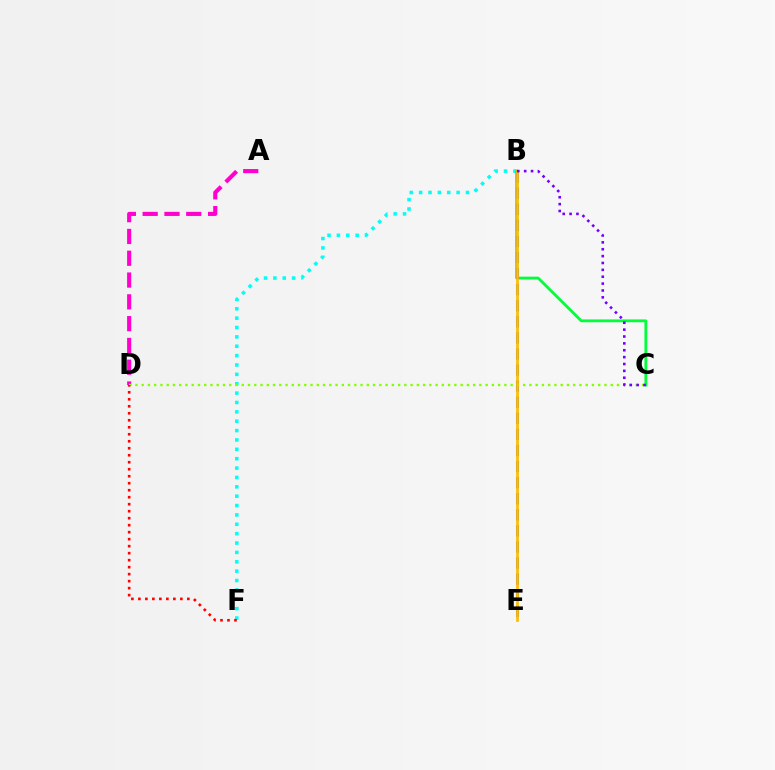{('B', 'F'): [{'color': '#00fff6', 'line_style': 'dotted', 'thickness': 2.55}], ('A', 'D'): [{'color': '#ff00cf', 'line_style': 'dashed', 'thickness': 2.96}], ('B', 'C'): [{'color': '#00ff39', 'line_style': 'solid', 'thickness': 2.02}, {'color': '#7200ff', 'line_style': 'dotted', 'thickness': 1.87}], ('B', 'E'): [{'color': '#004bff', 'line_style': 'dashed', 'thickness': 2.18}, {'color': '#ffbd00', 'line_style': 'solid', 'thickness': 1.97}], ('C', 'D'): [{'color': '#84ff00', 'line_style': 'dotted', 'thickness': 1.7}], ('D', 'F'): [{'color': '#ff0000', 'line_style': 'dotted', 'thickness': 1.9}]}